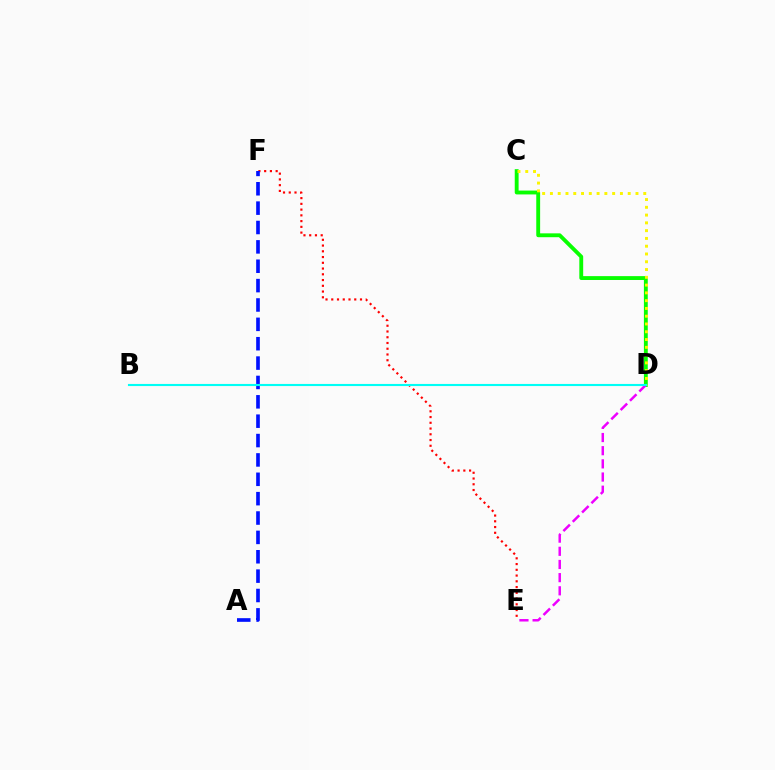{('C', 'D'): [{'color': '#08ff00', 'line_style': 'solid', 'thickness': 2.78}, {'color': '#fcf500', 'line_style': 'dotted', 'thickness': 2.11}], ('E', 'F'): [{'color': '#ff0000', 'line_style': 'dotted', 'thickness': 1.56}], ('D', 'E'): [{'color': '#ee00ff', 'line_style': 'dashed', 'thickness': 1.79}], ('A', 'F'): [{'color': '#0010ff', 'line_style': 'dashed', 'thickness': 2.63}], ('B', 'D'): [{'color': '#00fff6', 'line_style': 'solid', 'thickness': 1.52}]}